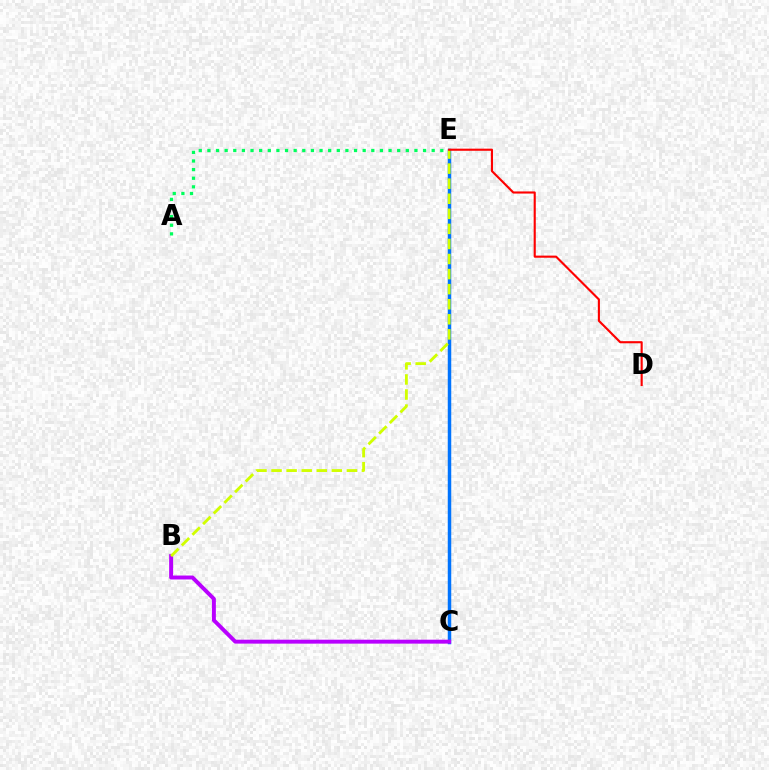{('A', 'E'): [{'color': '#00ff5c', 'line_style': 'dotted', 'thickness': 2.34}], ('C', 'E'): [{'color': '#0074ff', 'line_style': 'solid', 'thickness': 2.51}], ('B', 'C'): [{'color': '#b900ff', 'line_style': 'solid', 'thickness': 2.83}], ('B', 'E'): [{'color': '#d1ff00', 'line_style': 'dashed', 'thickness': 2.05}], ('D', 'E'): [{'color': '#ff0000', 'line_style': 'solid', 'thickness': 1.53}]}